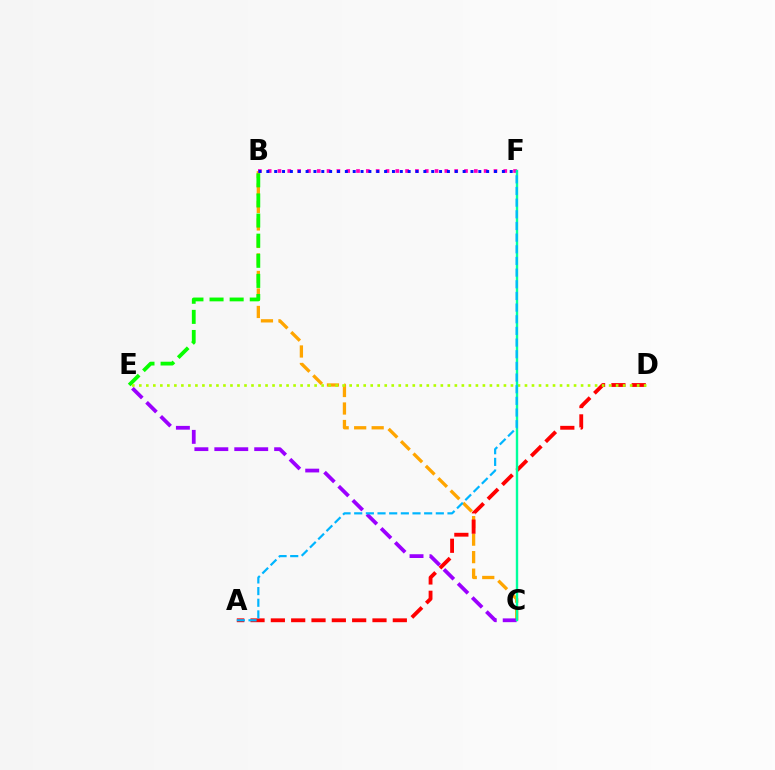{('B', 'C'): [{'color': '#ffa500', 'line_style': 'dashed', 'thickness': 2.38}], ('B', 'F'): [{'color': '#ff00bd', 'line_style': 'dotted', 'thickness': 2.67}, {'color': '#0010ff', 'line_style': 'dotted', 'thickness': 2.13}], ('A', 'D'): [{'color': '#ff0000', 'line_style': 'dashed', 'thickness': 2.76}], ('C', 'E'): [{'color': '#9b00ff', 'line_style': 'dashed', 'thickness': 2.71}], ('B', 'E'): [{'color': '#08ff00', 'line_style': 'dashed', 'thickness': 2.73}], ('D', 'E'): [{'color': '#b3ff00', 'line_style': 'dotted', 'thickness': 1.91}], ('C', 'F'): [{'color': '#00ff9d', 'line_style': 'solid', 'thickness': 1.73}], ('A', 'F'): [{'color': '#00b5ff', 'line_style': 'dashed', 'thickness': 1.58}]}